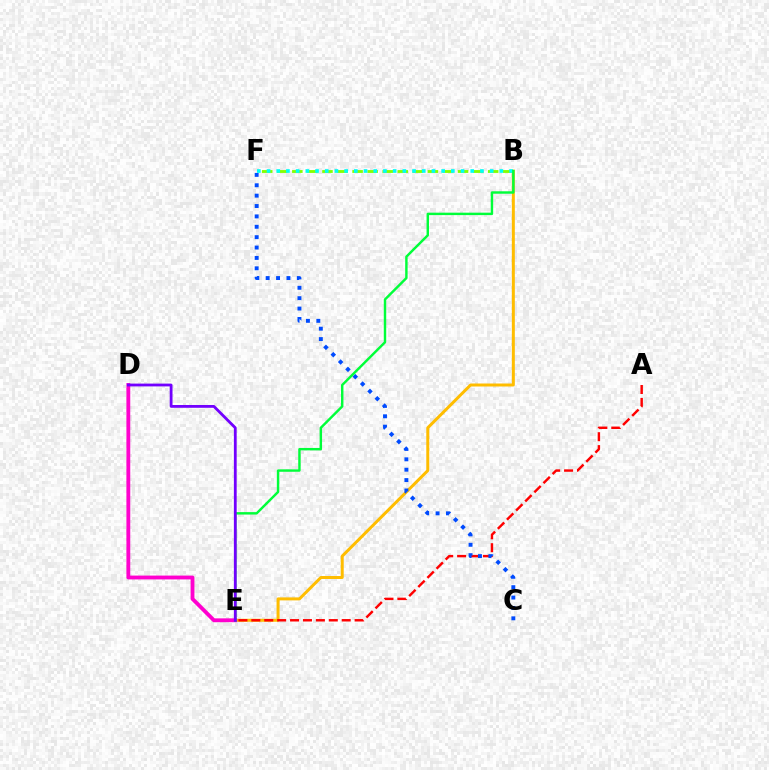{('B', 'E'): [{'color': '#ffbd00', 'line_style': 'solid', 'thickness': 2.16}, {'color': '#00ff39', 'line_style': 'solid', 'thickness': 1.75}], ('B', 'F'): [{'color': '#84ff00', 'line_style': 'dashed', 'thickness': 2.05}, {'color': '#00fff6', 'line_style': 'dotted', 'thickness': 2.64}], ('D', 'E'): [{'color': '#ff00cf', 'line_style': 'solid', 'thickness': 2.76}, {'color': '#7200ff', 'line_style': 'solid', 'thickness': 2.01}], ('A', 'E'): [{'color': '#ff0000', 'line_style': 'dashed', 'thickness': 1.75}], ('C', 'F'): [{'color': '#004bff', 'line_style': 'dotted', 'thickness': 2.82}]}